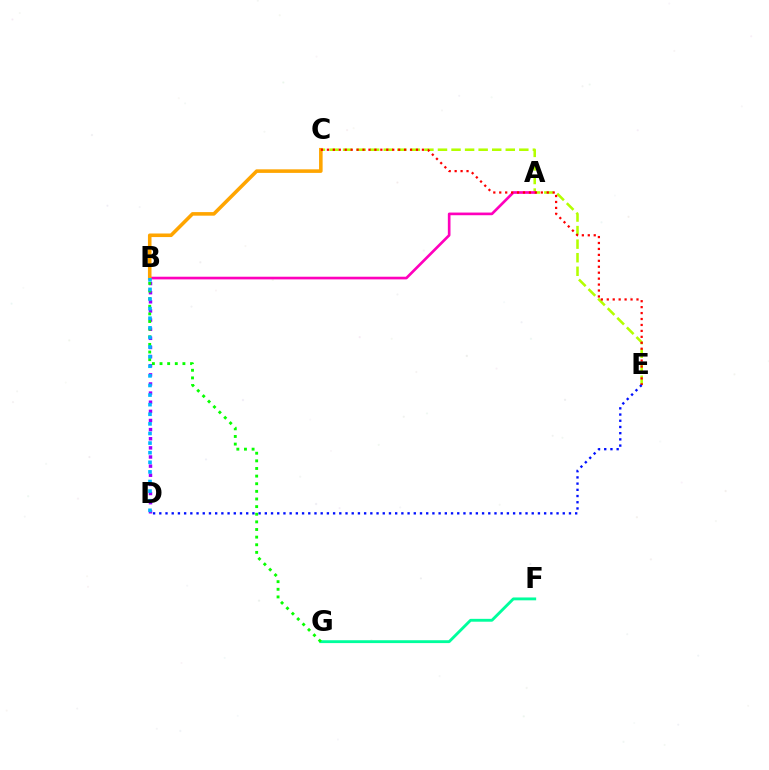{('C', 'E'): [{'color': '#b3ff00', 'line_style': 'dashed', 'thickness': 1.84}, {'color': '#ff0000', 'line_style': 'dotted', 'thickness': 1.61}], ('F', 'G'): [{'color': '#00ff9d', 'line_style': 'solid', 'thickness': 2.06}], ('B', 'D'): [{'color': '#9b00ff', 'line_style': 'dotted', 'thickness': 2.48}, {'color': '#00b5ff', 'line_style': 'dotted', 'thickness': 2.61}], ('B', 'G'): [{'color': '#08ff00', 'line_style': 'dotted', 'thickness': 2.07}], ('A', 'B'): [{'color': '#ff00bd', 'line_style': 'solid', 'thickness': 1.92}], ('B', 'C'): [{'color': '#ffa500', 'line_style': 'solid', 'thickness': 2.57}], ('D', 'E'): [{'color': '#0010ff', 'line_style': 'dotted', 'thickness': 1.69}]}